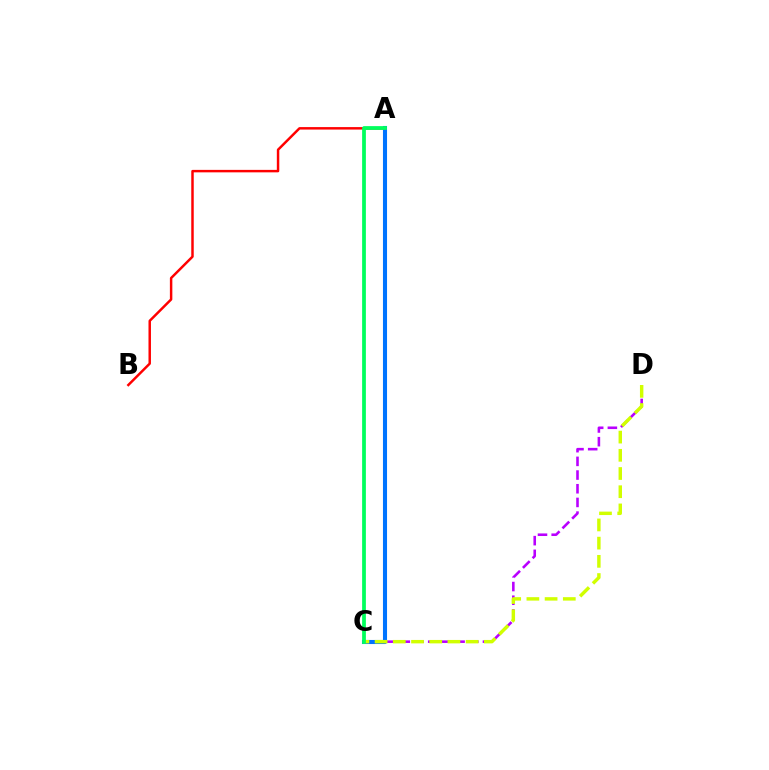{('A', 'B'): [{'color': '#ff0000', 'line_style': 'solid', 'thickness': 1.78}], ('C', 'D'): [{'color': '#b900ff', 'line_style': 'dashed', 'thickness': 1.86}, {'color': '#d1ff00', 'line_style': 'dashed', 'thickness': 2.47}], ('A', 'C'): [{'color': '#0074ff', 'line_style': 'solid', 'thickness': 2.94}, {'color': '#00ff5c', 'line_style': 'solid', 'thickness': 2.7}]}